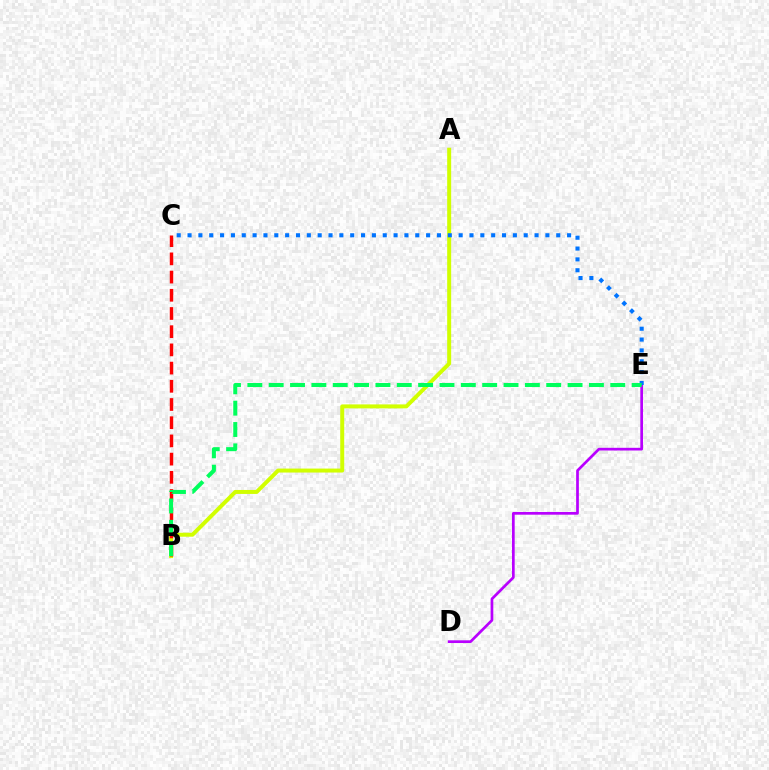{('D', 'E'): [{'color': '#b900ff', 'line_style': 'solid', 'thickness': 1.95}], ('A', 'B'): [{'color': '#d1ff00', 'line_style': 'solid', 'thickness': 2.86}], ('C', 'E'): [{'color': '#0074ff', 'line_style': 'dotted', 'thickness': 2.95}], ('B', 'C'): [{'color': '#ff0000', 'line_style': 'dashed', 'thickness': 2.47}], ('B', 'E'): [{'color': '#00ff5c', 'line_style': 'dashed', 'thickness': 2.9}]}